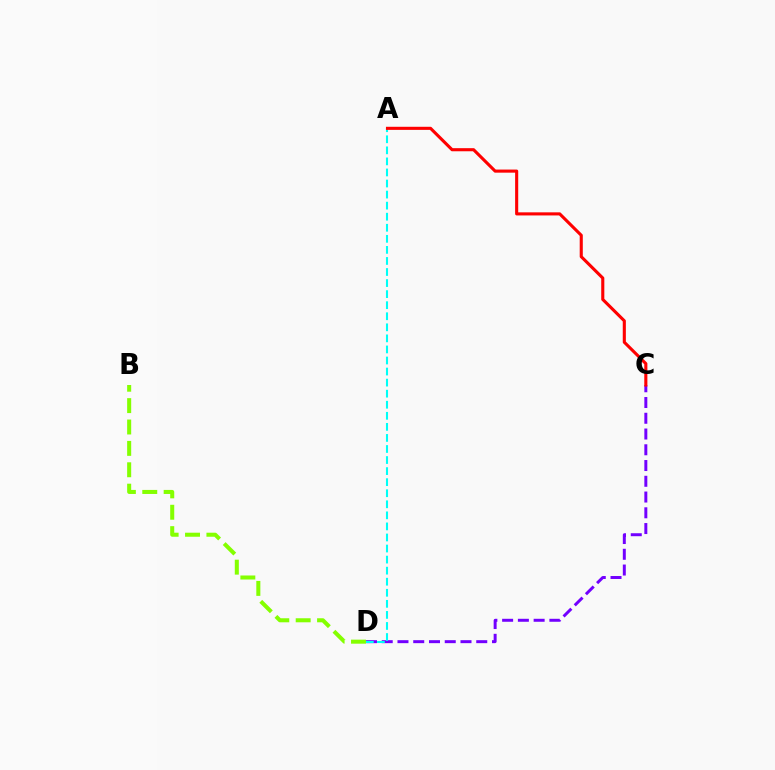{('C', 'D'): [{'color': '#7200ff', 'line_style': 'dashed', 'thickness': 2.14}], ('A', 'D'): [{'color': '#00fff6', 'line_style': 'dashed', 'thickness': 1.5}], ('A', 'C'): [{'color': '#ff0000', 'line_style': 'solid', 'thickness': 2.23}], ('B', 'D'): [{'color': '#84ff00', 'line_style': 'dashed', 'thickness': 2.9}]}